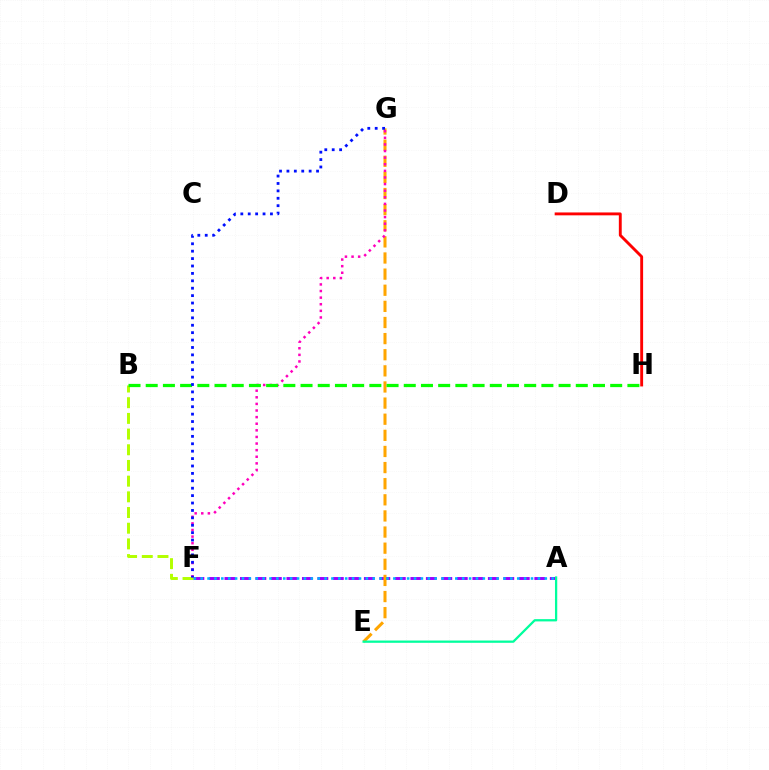{('A', 'F'): [{'color': '#9b00ff', 'line_style': 'dashed', 'thickness': 2.1}, {'color': '#00b5ff', 'line_style': 'dotted', 'thickness': 1.87}], ('B', 'F'): [{'color': '#b3ff00', 'line_style': 'dashed', 'thickness': 2.13}], ('E', 'G'): [{'color': '#ffa500', 'line_style': 'dashed', 'thickness': 2.19}], ('F', 'G'): [{'color': '#ff00bd', 'line_style': 'dotted', 'thickness': 1.8}, {'color': '#0010ff', 'line_style': 'dotted', 'thickness': 2.01}], ('B', 'H'): [{'color': '#08ff00', 'line_style': 'dashed', 'thickness': 2.34}], ('A', 'E'): [{'color': '#00ff9d', 'line_style': 'solid', 'thickness': 1.64}], ('D', 'H'): [{'color': '#ff0000', 'line_style': 'solid', 'thickness': 2.07}]}